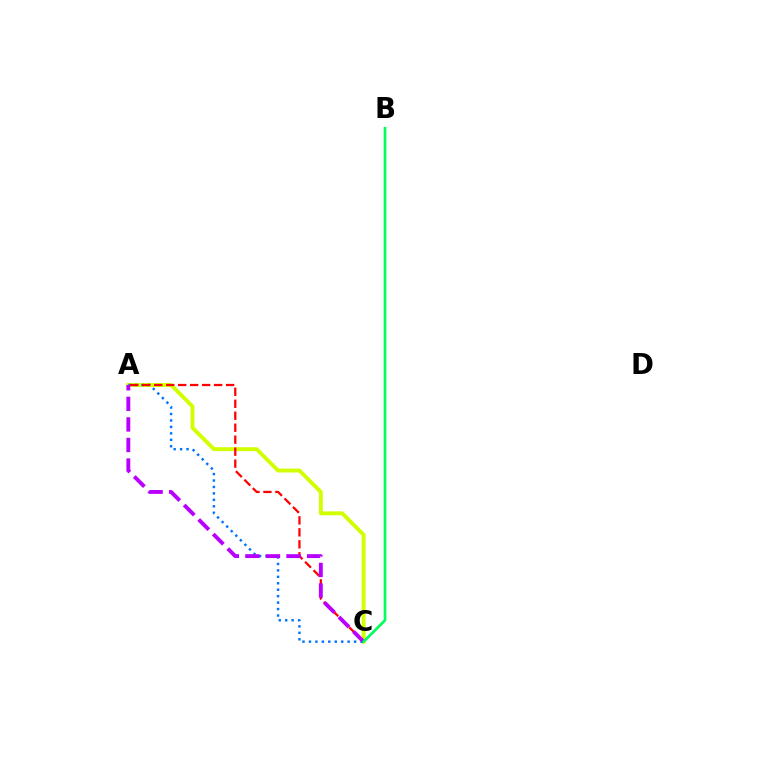{('A', 'C'): [{'color': '#d1ff00', 'line_style': 'solid', 'thickness': 2.81}, {'color': '#0074ff', 'line_style': 'dotted', 'thickness': 1.75}, {'color': '#ff0000', 'line_style': 'dashed', 'thickness': 1.63}, {'color': '#b900ff', 'line_style': 'dashed', 'thickness': 2.79}], ('B', 'C'): [{'color': '#00ff5c', 'line_style': 'solid', 'thickness': 1.95}]}